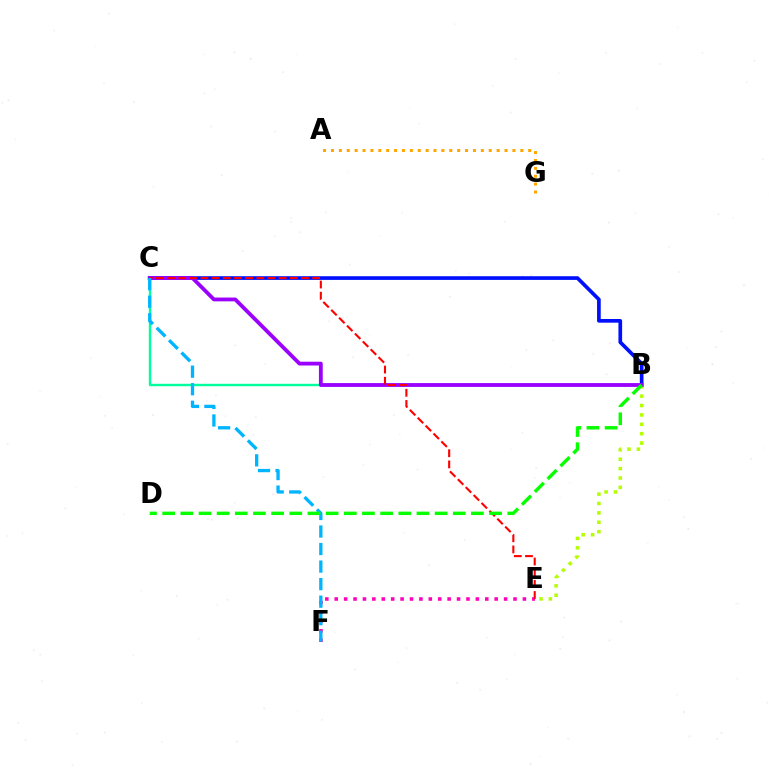{('A', 'G'): [{'color': '#ffa500', 'line_style': 'dotted', 'thickness': 2.14}], ('B', 'C'): [{'color': '#0010ff', 'line_style': 'solid', 'thickness': 2.65}, {'color': '#00ff9d', 'line_style': 'solid', 'thickness': 1.73}, {'color': '#9b00ff', 'line_style': 'solid', 'thickness': 2.74}], ('B', 'E'): [{'color': '#b3ff00', 'line_style': 'dotted', 'thickness': 2.55}], ('E', 'F'): [{'color': '#ff00bd', 'line_style': 'dotted', 'thickness': 2.56}], ('C', 'E'): [{'color': '#ff0000', 'line_style': 'dashed', 'thickness': 1.52}], ('C', 'F'): [{'color': '#00b5ff', 'line_style': 'dashed', 'thickness': 2.38}], ('B', 'D'): [{'color': '#08ff00', 'line_style': 'dashed', 'thickness': 2.47}]}